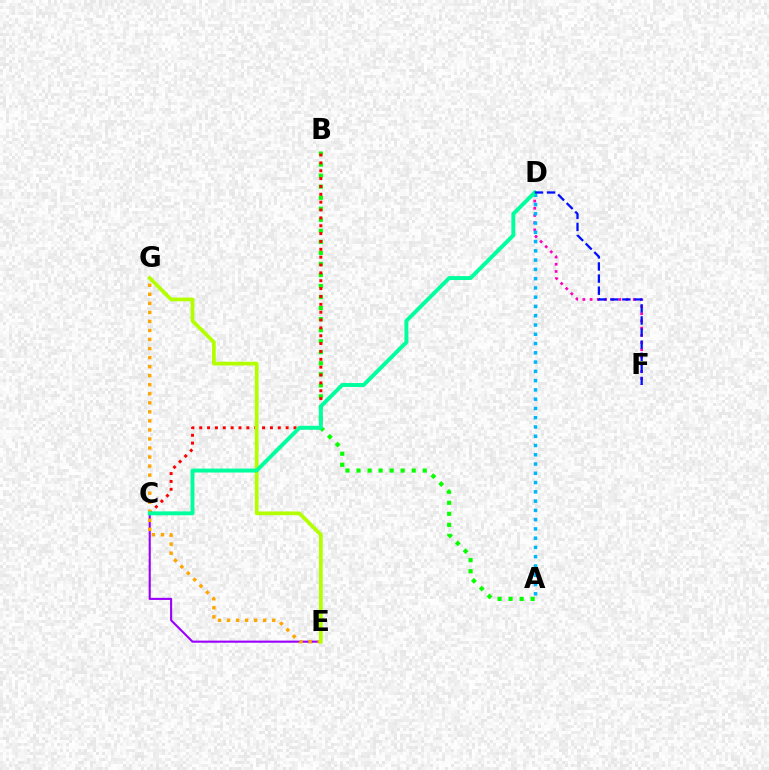{('C', 'E'): [{'color': '#9b00ff', 'line_style': 'solid', 'thickness': 1.52}], ('A', 'B'): [{'color': '#08ff00', 'line_style': 'dotted', 'thickness': 3.0}], ('B', 'C'): [{'color': '#ff0000', 'line_style': 'dotted', 'thickness': 2.13}], ('D', 'F'): [{'color': '#ff00bd', 'line_style': 'dotted', 'thickness': 1.96}, {'color': '#0010ff', 'line_style': 'dashed', 'thickness': 1.64}], ('E', 'G'): [{'color': '#ffa500', 'line_style': 'dotted', 'thickness': 2.46}, {'color': '#b3ff00', 'line_style': 'solid', 'thickness': 2.69}], ('A', 'D'): [{'color': '#00b5ff', 'line_style': 'dotted', 'thickness': 2.52}], ('C', 'D'): [{'color': '#00ff9d', 'line_style': 'solid', 'thickness': 2.83}]}